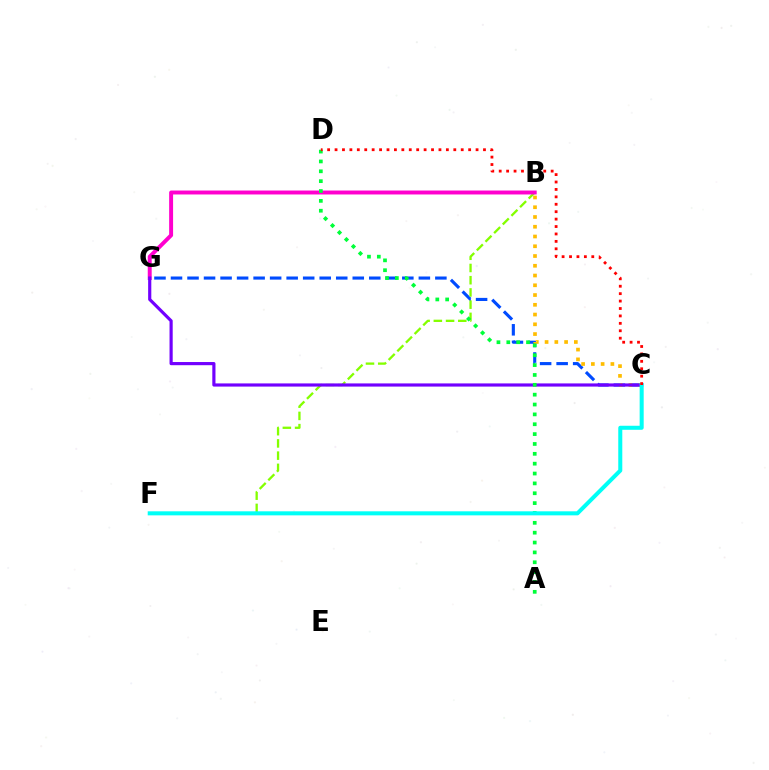{('C', 'G'): [{'color': '#004bff', 'line_style': 'dashed', 'thickness': 2.24}, {'color': '#7200ff', 'line_style': 'solid', 'thickness': 2.28}], ('B', 'F'): [{'color': '#84ff00', 'line_style': 'dashed', 'thickness': 1.66}], ('B', 'C'): [{'color': '#ffbd00', 'line_style': 'dotted', 'thickness': 2.65}], ('B', 'G'): [{'color': '#ff00cf', 'line_style': 'solid', 'thickness': 2.84}], ('A', 'D'): [{'color': '#00ff39', 'line_style': 'dotted', 'thickness': 2.68}], ('C', 'F'): [{'color': '#00fff6', 'line_style': 'solid', 'thickness': 2.9}], ('C', 'D'): [{'color': '#ff0000', 'line_style': 'dotted', 'thickness': 2.02}]}